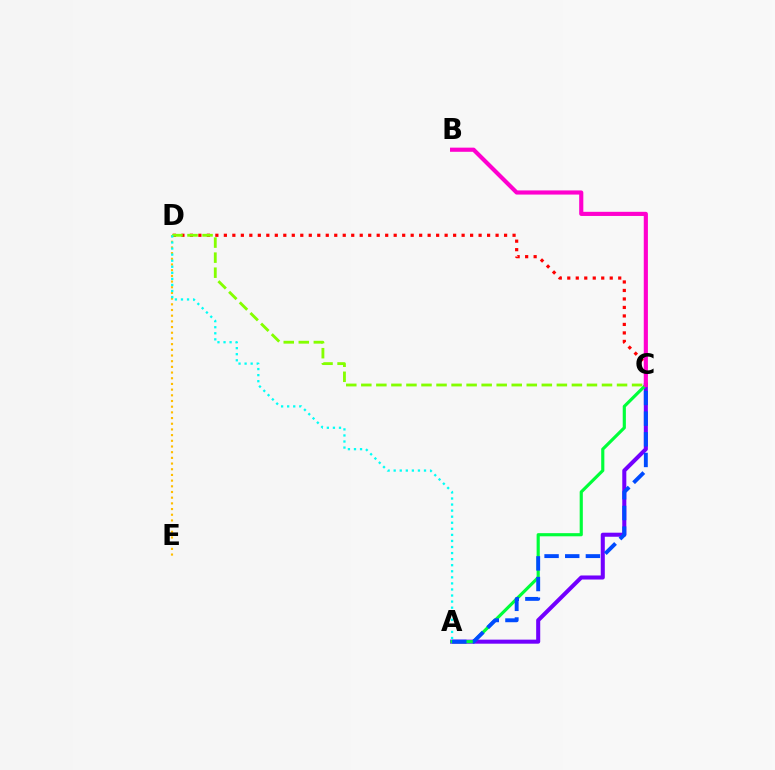{('A', 'C'): [{'color': '#7200ff', 'line_style': 'solid', 'thickness': 2.92}, {'color': '#00ff39', 'line_style': 'solid', 'thickness': 2.27}, {'color': '#004bff', 'line_style': 'dashed', 'thickness': 2.81}], ('C', 'D'): [{'color': '#ff0000', 'line_style': 'dotted', 'thickness': 2.31}, {'color': '#84ff00', 'line_style': 'dashed', 'thickness': 2.04}], ('B', 'C'): [{'color': '#ff00cf', 'line_style': 'solid', 'thickness': 2.98}], ('D', 'E'): [{'color': '#ffbd00', 'line_style': 'dotted', 'thickness': 1.55}], ('A', 'D'): [{'color': '#00fff6', 'line_style': 'dotted', 'thickness': 1.65}]}